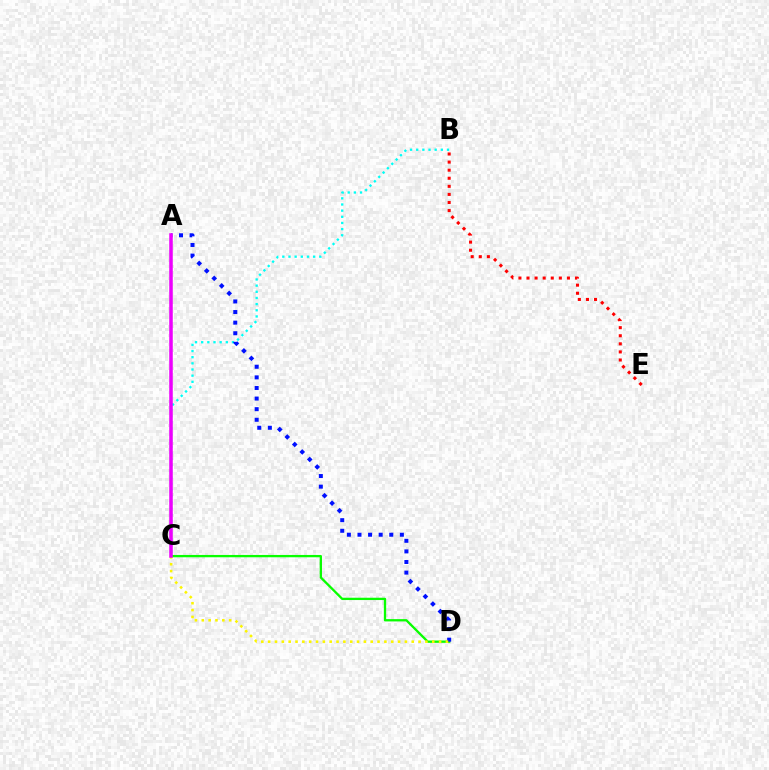{('C', 'D'): [{'color': '#08ff00', 'line_style': 'solid', 'thickness': 1.66}, {'color': '#fcf500', 'line_style': 'dotted', 'thickness': 1.86}], ('B', 'C'): [{'color': '#00fff6', 'line_style': 'dotted', 'thickness': 1.67}], ('A', 'D'): [{'color': '#0010ff', 'line_style': 'dotted', 'thickness': 2.88}], ('A', 'C'): [{'color': '#ee00ff', 'line_style': 'solid', 'thickness': 2.54}], ('B', 'E'): [{'color': '#ff0000', 'line_style': 'dotted', 'thickness': 2.2}]}